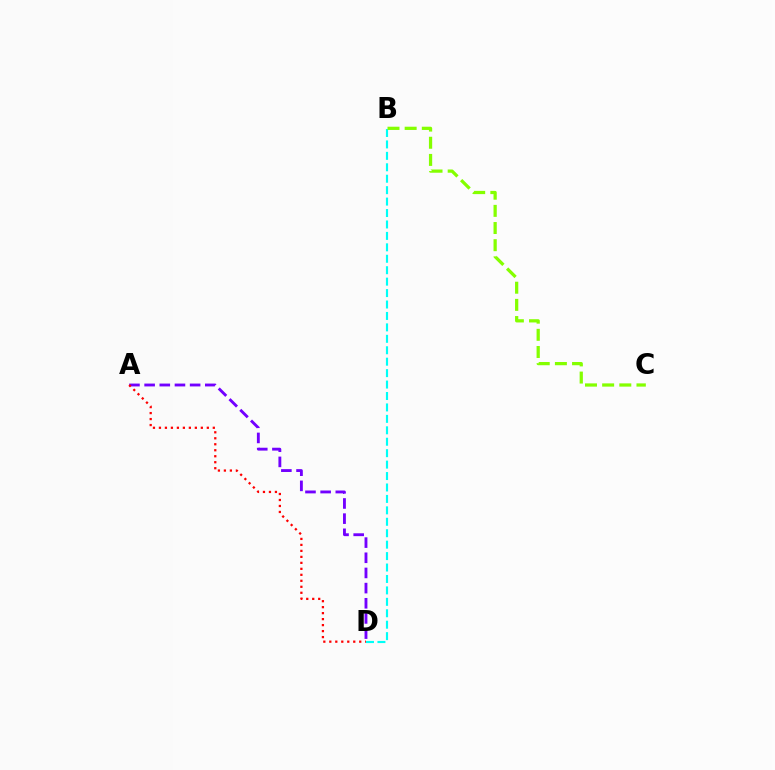{('B', 'D'): [{'color': '#00fff6', 'line_style': 'dashed', 'thickness': 1.55}], ('A', 'D'): [{'color': '#7200ff', 'line_style': 'dashed', 'thickness': 2.06}, {'color': '#ff0000', 'line_style': 'dotted', 'thickness': 1.63}], ('B', 'C'): [{'color': '#84ff00', 'line_style': 'dashed', 'thickness': 2.33}]}